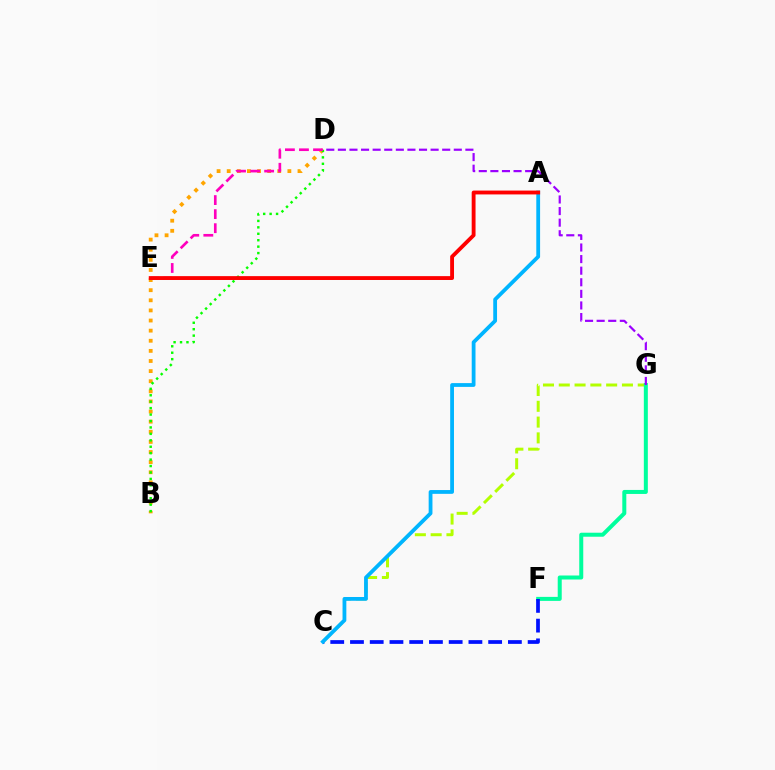{('B', 'D'): [{'color': '#ffa500', 'line_style': 'dotted', 'thickness': 2.75}, {'color': '#08ff00', 'line_style': 'dotted', 'thickness': 1.75}], ('C', 'G'): [{'color': '#b3ff00', 'line_style': 'dashed', 'thickness': 2.15}], ('F', 'G'): [{'color': '#00ff9d', 'line_style': 'solid', 'thickness': 2.88}], ('D', 'E'): [{'color': '#ff00bd', 'line_style': 'dashed', 'thickness': 1.91}], ('C', 'F'): [{'color': '#0010ff', 'line_style': 'dashed', 'thickness': 2.68}], ('D', 'G'): [{'color': '#9b00ff', 'line_style': 'dashed', 'thickness': 1.57}], ('A', 'C'): [{'color': '#00b5ff', 'line_style': 'solid', 'thickness': 2.73}], ('A', 'E'): [{'color': '#ff0000', 'line_style': 'solid', 'thickness': 2.78}]}